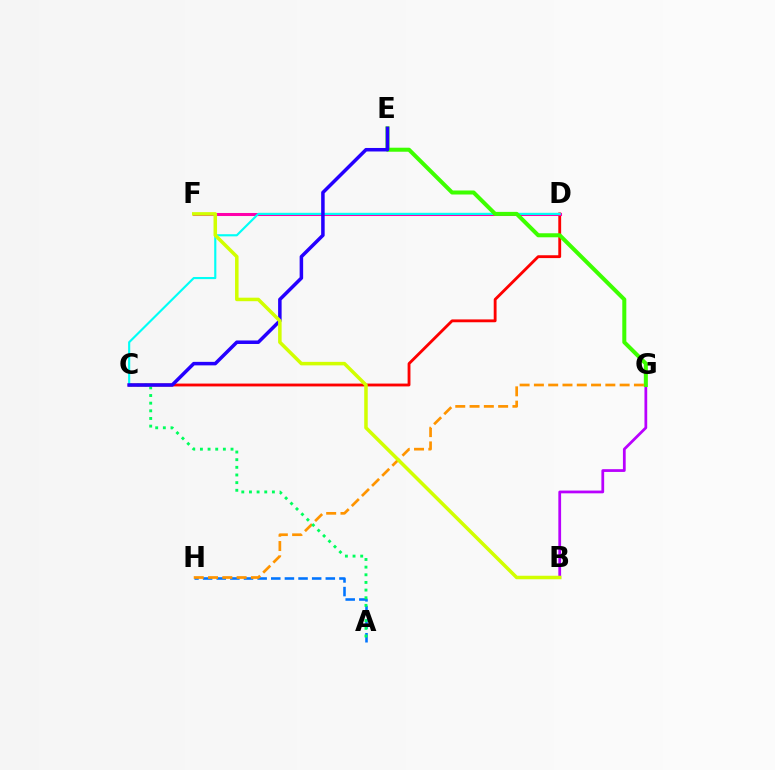{('A', 'H'): [{'color': '#0074ff', 'line_style': 'dashed', 'thickness': 1.85}], ('C', 'D'): [{'color': '#ff0000', 'line_style': 'solid', 'thickness': 2.05}, {'color': '#00fff6', 'line_style': 'solid', 'thickness': 1.54}], ('B', 'G'): [{'color': '#b900ff', 'line_style': 'solid', 'thickness': 1.98}], ('D', 'F'): [{'color': '#ff00ac', 'line_style': 'solid', 'thickness': 2.19}], ('E', 'G'): [{'color': '#3dff00', 'line_style': 'solid', 'thickness': 2.89}], ('G', 'H'): [{'color': '#ff9400', 'line_style': 'dashed', 'thickness': 1.94}], ('A', 'C'): [{'color': '#00ff5c', 'line_style': 'dotted', 'thickness': 2.08}], ('C', 'E'): [{'color': '#2500ff', 'line_style': 'solid', 'thickness': 2.53}], ('B', 'F'): [{'color': '#d1ff00', 'line_style': 'solid', 'thickness': 2.53}]}